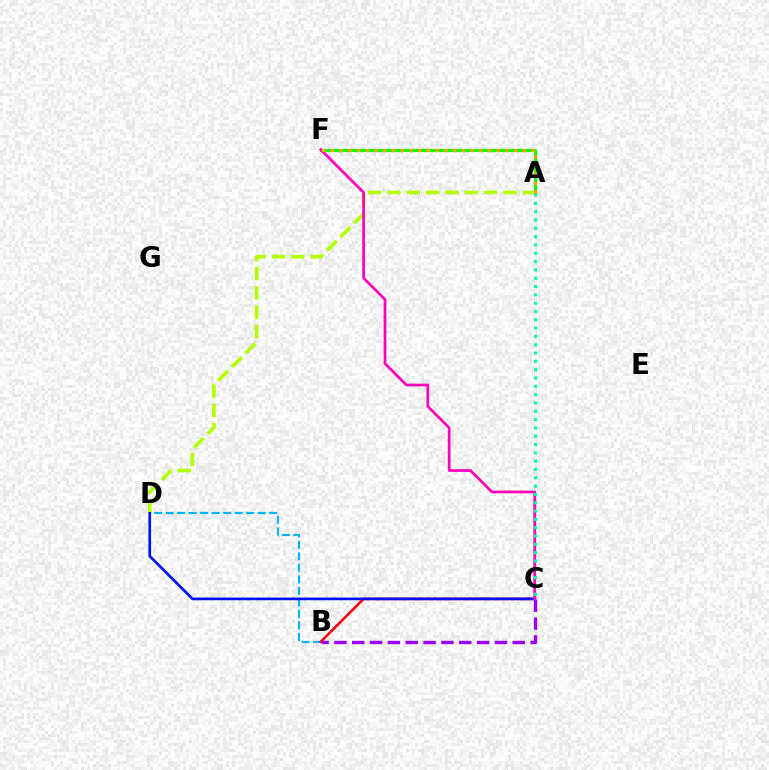{('A', 'D'): [{'color': '#b3ff00', 'line_style': 'dashed', 'thickness': 2.63}], ('B', 'D'): [{'color': '#00b5ff', 'line_style': 'dashed', 'thickness': 1.56}], ('A', 'F'): [{'color': '#08ff00', 'line_style': 'solid', 'thickness': 2.26}, {'color': '#ffa500', 'line_style': 'dotted', 'thickness': 2.37}], ('B', 'C'): [{'color': '#ff0000', 'line_style': 'solid', 'thickness': 1.83}, {'color': '#9b00ff', 'line_style': 'dashed', 'thickness': 2.42}], ('C', 'D'): [{'color': '#0010ff', 'line_style': 'solid', 'thickness': 1.93}], ('C', 'F'): [{'color': '#ff00bd', 'line_style': 'solid', 'thickness': 1.94}], ('A', 'C'): [{'color': '#00ff9d', 'line_style': 'dotted', 'thickness': 2.26}]}